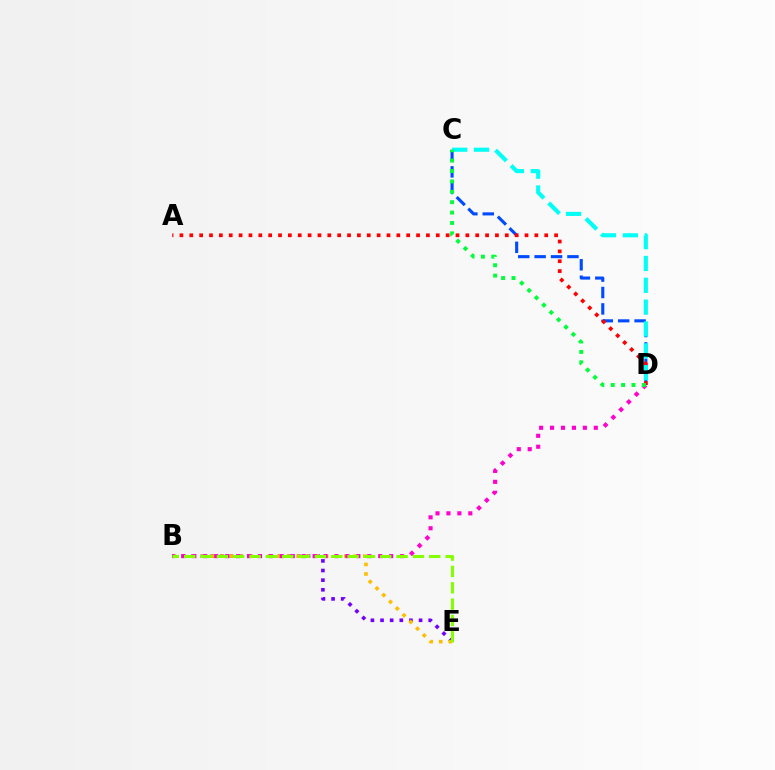{('B', 'E'): [{'color': '#7200ff', 'line_style': 'dotted', 'thickness': 2.62}, {'color': '#ffbd00', 'line_style': 'dotted', 'thickness': 2.59}, {'color': '#84ff00', 'line_style': 'dashed', 'thickness': 2.22}], ('C', 'D'): [{'color': '#004bff', 'line_style': 'dashed', 'thickness': 2.23}, {'color': '#00fff6', 'line_style': 'dashed', 'thickness': 2.97}, {'color': '#00ff39', 'line_style': 'dotted', 'thickness': 2.82}], ('A', 'D'): [{'color': '#ff0000', 'line_style': 'dotted', 'thickness': 2.68}], ('B', 'D'): [{'color': '#ff00cf', 'line_style': 'dotted', 'thickness': 2.97}]}